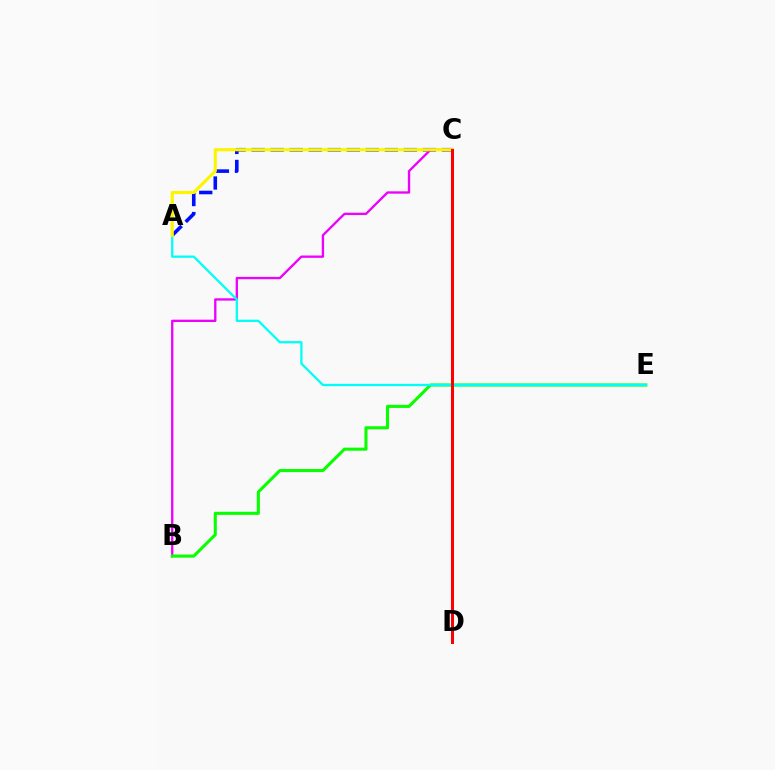{('A', 'C'): [{'color': '#0010ff', 'line_style': 'dashed', 'thickness': 2.59}, {'color': '#fcf500', 'line_style': 'solid', 'thickness': 2.27}], ('B', 'C'): [{'color': '#ee00ff', 'line_style': 'solid', 'thickness': 1.67}], ('B', 'E'): [{'color': '#08ff00', 'line_style': 'solid', 'thickness': 2.21}], ('A', 'E'): [{'color': '#00fff6', 'line_style': 'solid', 'thickness': 1.64}], ('C', 'D'): [{'color': '#ff0000', 'line_style': 'solid', 'thickness': 2.17}]}